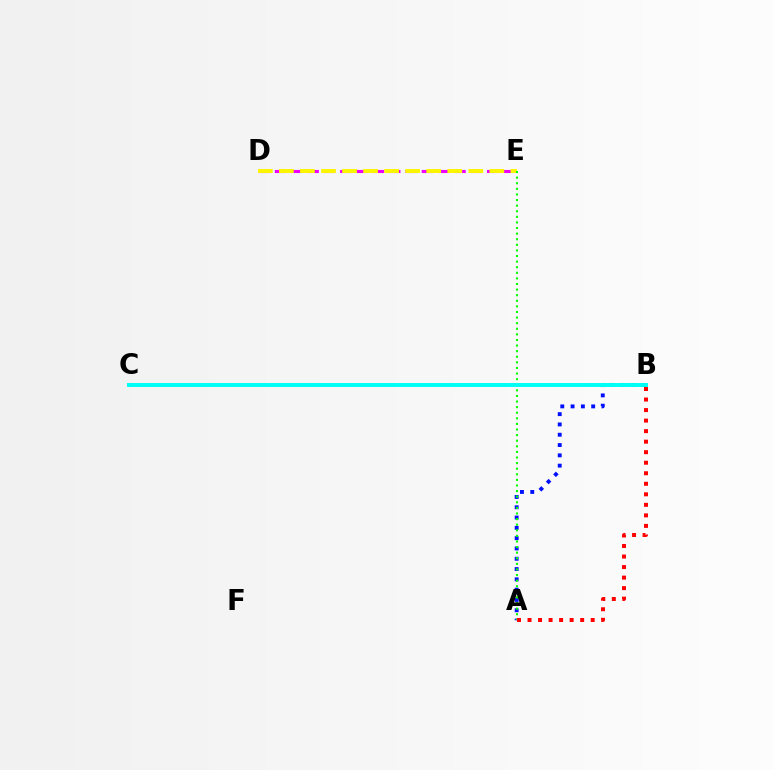{('D', 'E'): [{'color': '#ee00ff', 'line_style': 'dashed', 'thickness': 2.22}, {'color': '#fcf500', 'line_style': 'dashed', 'thickness': 2.86}], ('A', 'B'): [{'color': '#0010ff', 'line_style': 'dotted', 'thickness': 2.8}, {'color': '#ff0000', 'line_style': 'dotted', 'thickness': 2.86}], ('A', 'E'): [{'color': '#08ff00', 'line_style': 'dotted', 'thickness': 1.52}], ('B', 'C'): [{'color': '#00fff6', 'line_style': 'solid', 'thickness': 2.84}]}